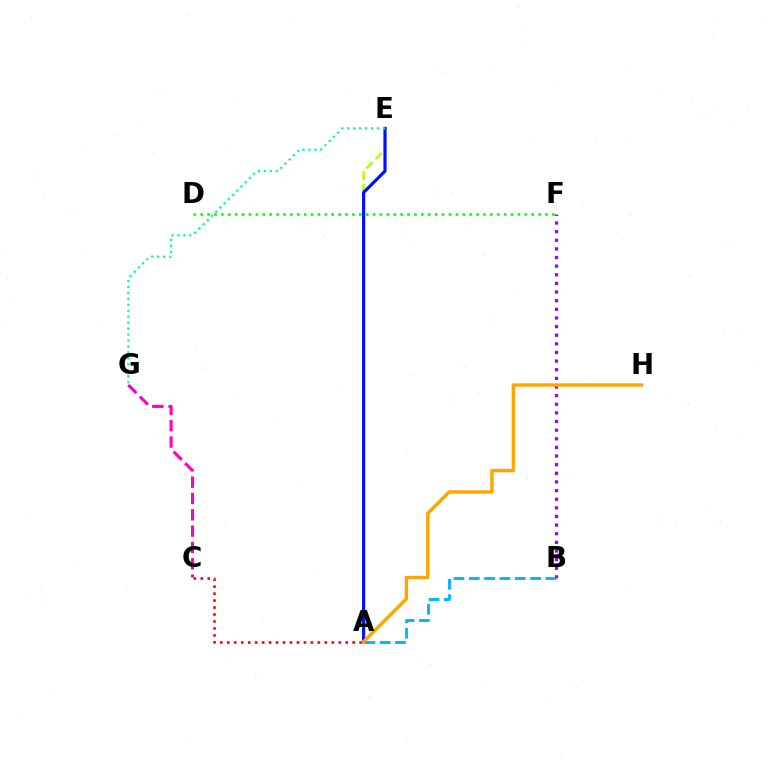{('B', 'F'): [{'color': '#9b00ff', 'line_style': 'dotted', 'thickness': 2.35}], ('A', 'C'): [{'color': '#ff0000', 'line_style': 'dotted', 'thickness': 1.89}], ('A', 'E'): [{'color': '#b3ff00', 'line_style': 'dashed', 'thickness': 1.76}, {'color': '#0010ff', 'line_style': 'solid', 'thickness': 2.29}], ('A', 'B'): [{'color': '#00b5ff', 'line_style': 'dashed', 'thickness': 2.08}], ('C', 'G'): [{'color': '#ff00bd', 'line_style': 'dashed', 'thickness': 2.22}], ('A', 'H'): [{'color': '#ffa500', 'line_style': 'solid', 'thickness': 2.44}], ('D', 'F'): [{'color': '#08ff00', 'line_style': 'dotted', 'thickness': 1.87}], ('E', 'G'): [{'color': '#00ff9d', 'line_style': 'dotted', 'thickness': 1.62}]}